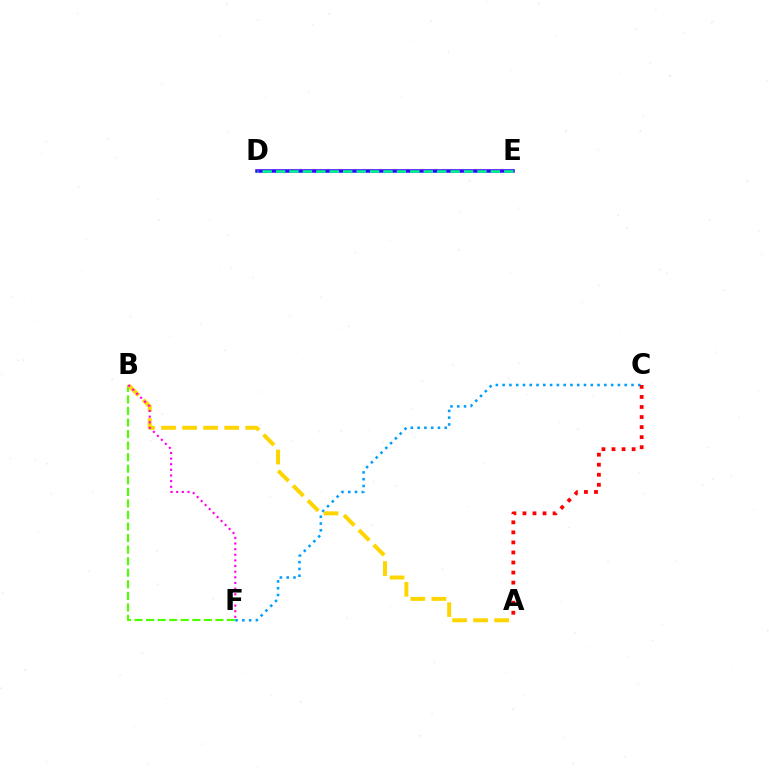{('B', 'F'): [{'color': '#4fff00', 'line_style': 'dashed', 'thickness': 1.57}, {'color': '#ff00ed', 'line_style': 'dotted', 'thickness': 1.53}], ('D', 'E'): [{'color': '#3700ff', 'line_style': 'solid', 'thickness': 2.54}, {'color': '#00ff86', 'line_style': 'dashed', 'thickness': 1.82}], ('C', 'F'): [{'color': '#009eff', 'line_style': 'dotted', 'thickness': 1.84}], ('A', 'C'): [{'color': '#ff0000', 'line_style': 'dotted', 'thickness': 2.73}], ('A', 'B'): [{'color': '#ffd500', 'line_style': 'dashed', 'thickness': 2.86}]}